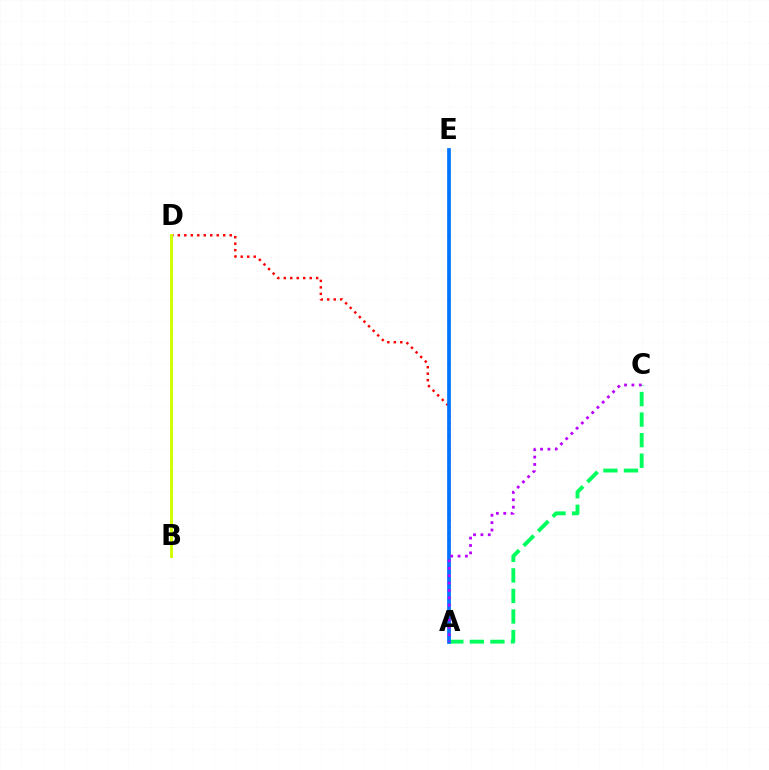{('A', 'D'): [{'color': '#ff0000', 'line_style': 'dotted', 'thickness': 1.76}], ('A', 'C'): [{'color': '#00ff5c', 'line_style': 'dashed', 'thickness': 2.79}, {'color': '#b900ff', 'line_style': 'dotted', 'thickness': 2.0}], ('A', 'E'): [{'color': '#0074ff', 'line_style': 'solid', 'thickness': 2.67}], ('B', 'D'): [{'color': '#d1ff00', 'line_style': 'solid', 'thickness': 2.14}]}